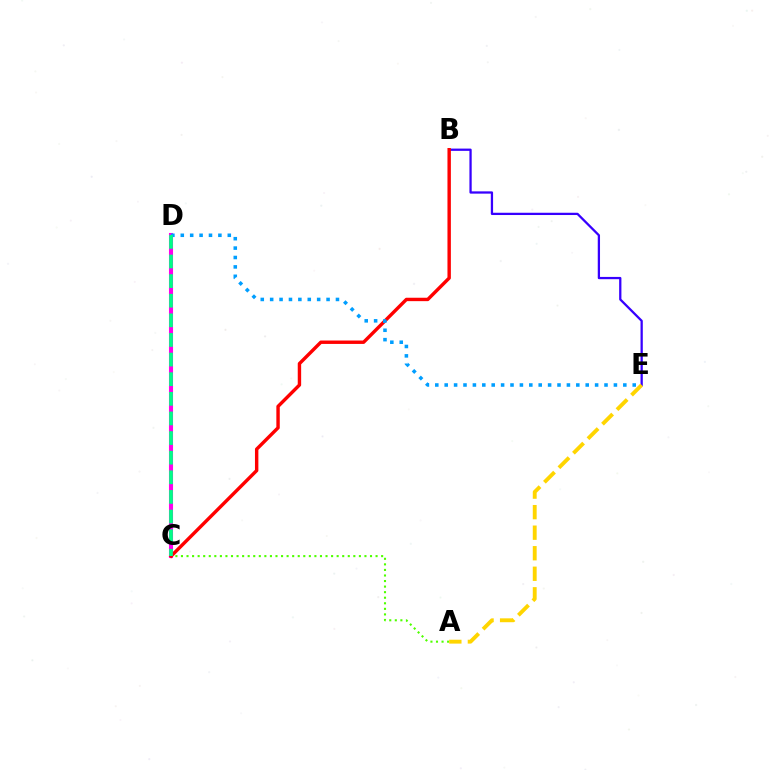{('A', 'C'): [{'color': '#4fff00', 'line_style': 'dotted', 'thickness': 1.51}], ('B', 'E'): [{'color': '#3700ff', 'line_style': 'solid', 'thickness': 1.63}], ('C', 'D'): [{'color': '#ff00ed', 'line_style': 'solid', 'thickness': 2.93}, {'color': '#00ff86', 'line_style': 'dashed', 'thickness': 2.67}], ('B', 'C'): [{'color': '#ff0000', 'line_style': 'solid', 'thickness': 2.45}], ('D', 'E'): [{'color': '#009eff', 'line_style': 'dotted', 'thickness': 2.55}], ('A', 'E'): [{'color': '#ffd500', 'line_style': 'dashed', 'thickness': 2.79}]}